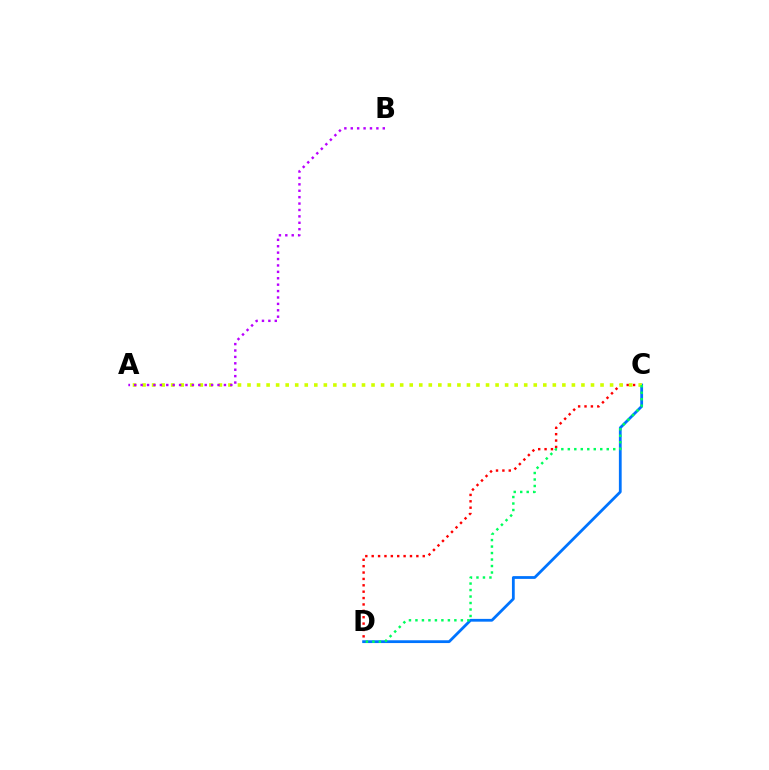{('C', 'D'): [{'color': '#ff0000', 'line_style': 'dotted', 'thickness': 1.73}, {'color': '#0074ff', 'line_style': 'solid', 'thickness': 2.0}, {'color': '#00ff5c', 'line_style': 'dotted', 'thickness': 1.76}], ('A', 'C'): [{'color': '#d1ff00', 'line_style': 'dotted', 'thickness': 2.59}], ('A', 'B'): [{'color': '#b900ff', 'line_style': 'dotted', 'thickness': 1.74}]}